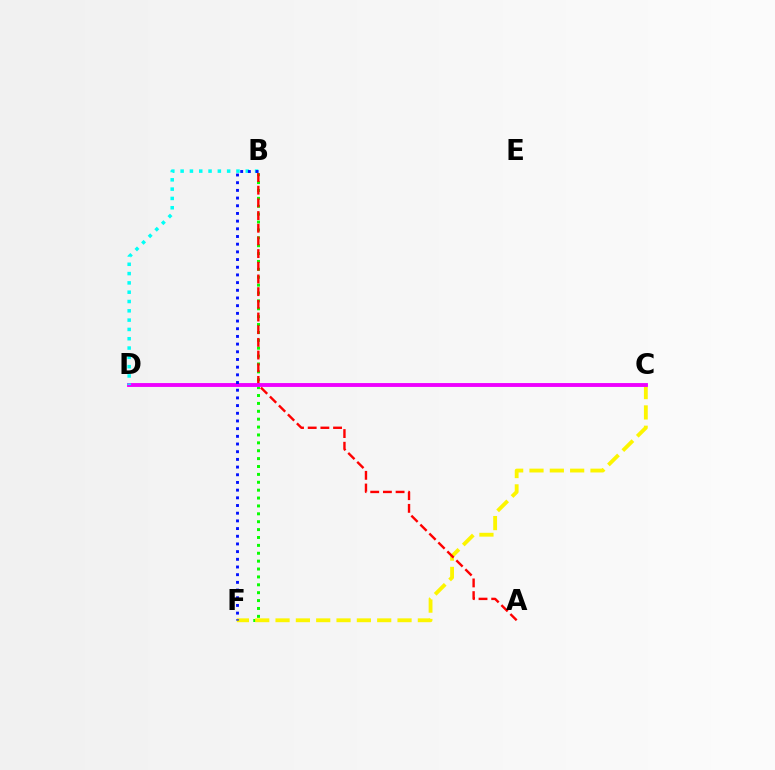{('B', 'F'): [{'color': '#08ff00', 'line_style': 'dotted', 'thickness': 2.14}, {'color': '#0010ff', 'line_style': 'dotted', 'thickness': 2.09}], ('C', 'F'): [{'color': '#fcf500', 'line_style': 'dashed', 'thickness': 2.76}], ('A', 'B'): [{'color': '#ff0000', 'line_style': 'dashed', 'thickness': 1.72}], ('C', 'D'): [{'color': '#ee00ff', 'line_style': 'solid', 'thickness': 2.79}], ('B', 'D'): [{'color': '#00fff6', 'line_style': 'dotted', 'thickness': 2.53}]}